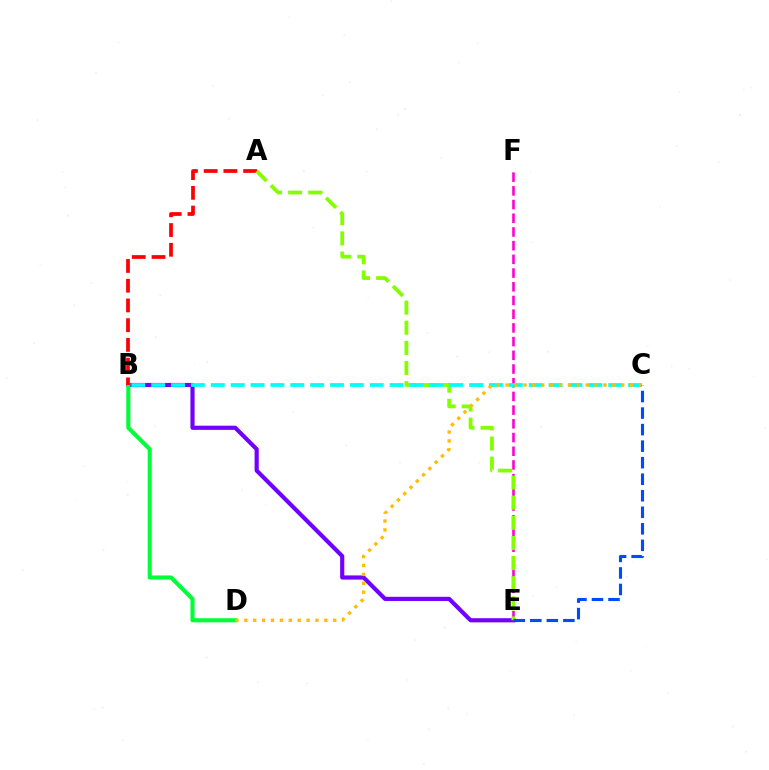{('E', 'F'): [{'color': '#ff00cf', 'line_style': 'dashed', 'thickness': 1.86}], ('B', 'E'): [{'color': '#7200ff', 'line_style': 'solid', 'thickness': 2.99}], ('B', 'D'): [{'color': '#00ff39', 'line_style': 'solid', 'thickness': 2.95}], ('A', 'B'): [{'color': '#ff0000', 'line_style': 'dashed', 'thickness': 2.68}], ('A', 'E'): [{'color': '#84ff00', 'line_style': 'dashed', 'thickness': 2.74}], ('B', 'C'): [{'color': '#00fff6', 'line_style': 'dashed', 'thickness': 2.7}], ('C', 'D'): [{'color': '#ffbd00', 'line_style': 'dotted', 'thickness': 2.42}], ('C', 'E'): [{'color': '#004bff', 'line_style': 'dashed', 'thickness': 2.25}]}